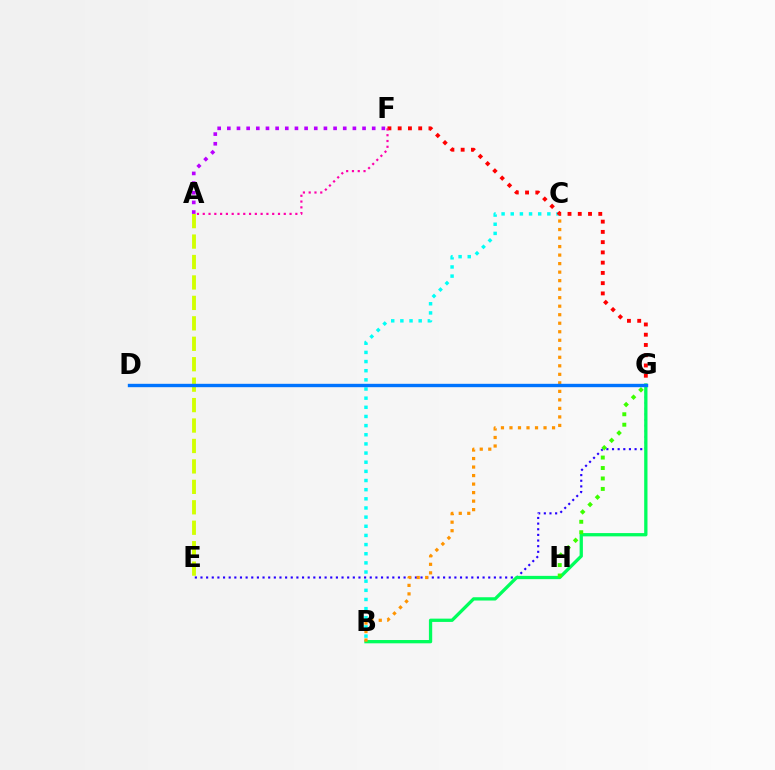{('B', 'C'): [{'color': '#00fff6', 'line_style': 'dotted', 'thickness': 2.49}, {'color': '#ff9400', 'line_style': 'dotted', 'thickness': 2.31}], ('E', 'G'): [{'color': '#2500ff', 'line_style': 'dotted', 'thickness': 1.53}], ('F', 'G'): [{'color': '#ff0000', 'line_style': 'dotted', 'thickness': 2.79}], ('B', 'G'): [{'color': '#00ff5c', 'line_style': 'solid', 'thickness': 2.37}], ('A', 'E'): [{'color': '#d1ff00', 'line_style': 'dashed', 'thickness': 2.78}], ('A', 'F'): [{'color': '#b900ff', 'line_style': 'dotted', 'thickness': 2.62}, {'color': '#ff00ac', 'line_style': 'dotted', 'thickness': 1.57}], ('G', 'H'): [{'color': '#3dff00', 'line_style': 'dotted', 'thickness': 2.84}], ('D', 'G'): [{'color': '#0074ff', 'line_style': 'solid', 'thickness': 2.43}]}